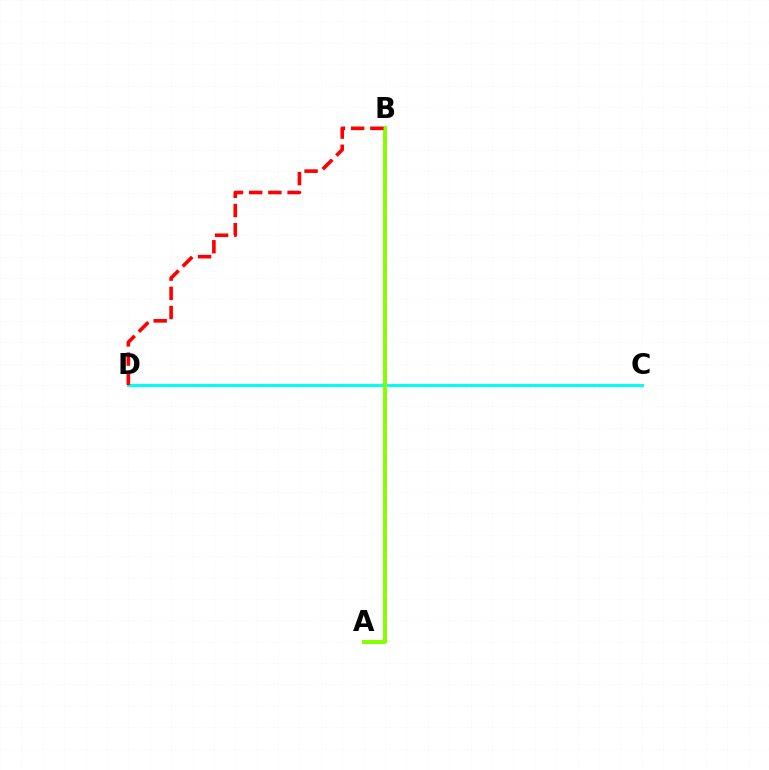{('C', 'D'): [{'color': '#00fff6', 'line_style': 'solid', 'thickness': 2.18}], ('A', 'B'): [{'color': '#7200ff', 'line_style': 'dotted', 'thickness': 1.94}, {'color': '#84ff00', 'line_style': 'solid', 'thickness': 2.82}], ('B', 'D'): [{'color': '#ff0000', 'line_style': 'dashed', 'thickness': 2.61}]}